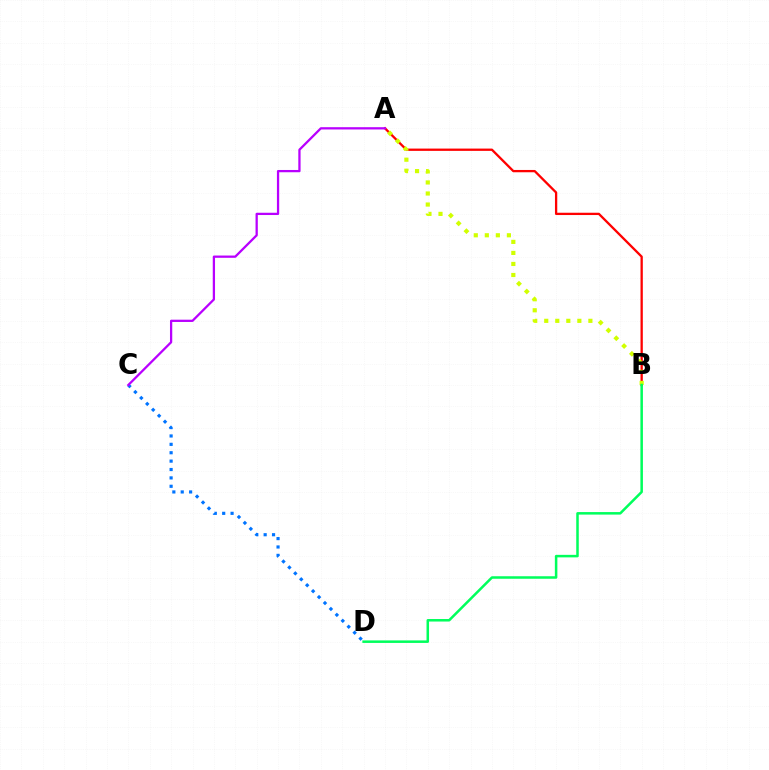{('A', 'B'): [{'color': '#ff0000', 'line_style': 'solid', 'thickness': 1.66}, {'color': '#d1ff00', 'line_style': 'dotted', 'thickness': 3.0}], ('C', 'D'): [{'color': '#0074ff', 'line_style': 'dotted', 'thickness': 2.28}], ('B', 'D'): [{'color': '#00ff5c', 'line_style': 'solid', 'thickness': 1.81}], ('A', 'C'): [{'color': '#b900ff', 'line_style': 'solid', 'thickness': 1.64}]}